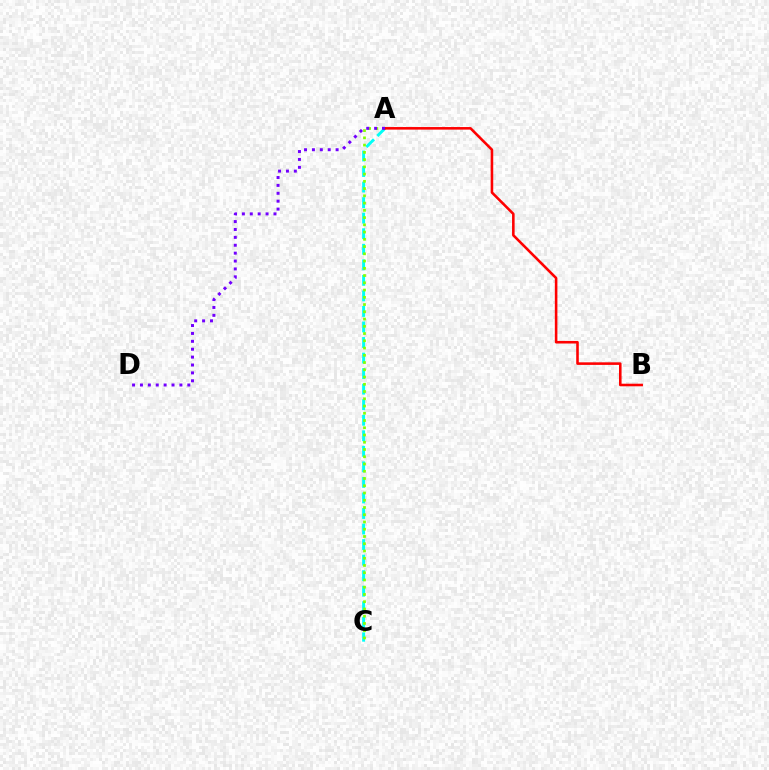{('A', 'C'): [{'color': '#00fff6', 'line_style': 'dashed', 'thickness': 2.11}, {'color': '#84ff00', 'line_style': 'dotted', 'thickness': 1.97}], ('A', 'B'): [{'color': '#ff0000', 'line_style': 'solid', 'thickness': 1.86}], ('A', 'D'): [{'color': '#7200ff', 'line_style': 'dotted', 'thickness': 2.14}]}